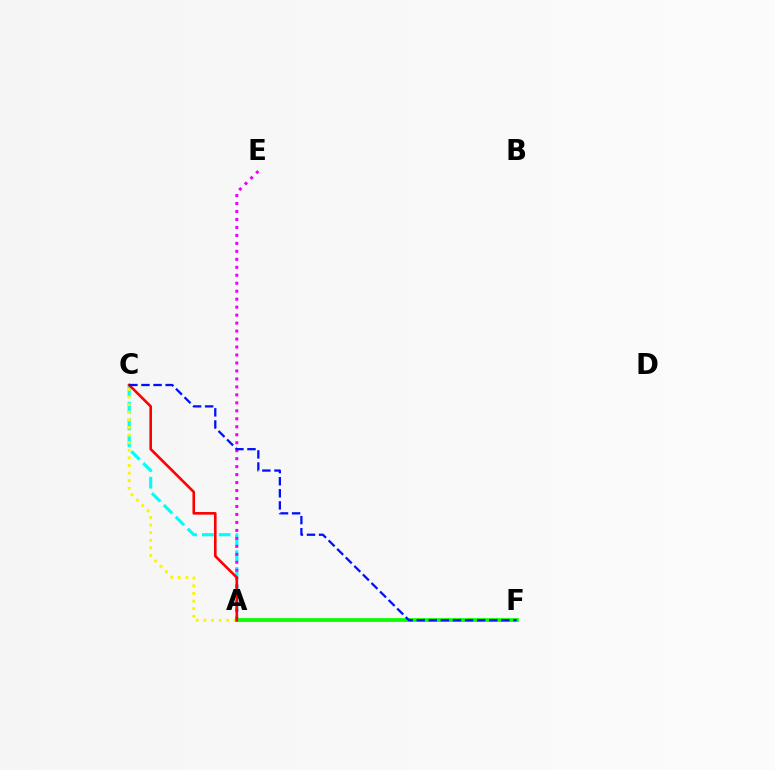{('A', 'C'): [{'color': '#00fff6', 'line_style': 'dashed', 'thickness': 2.28}, {'color': '#fcf500', 'line_style': 'dotted', 'thickness': 2.07}, {'color': '#ff0000', 'line_style': 'solid', 'thickness': 1.89}], ('A', 'E'): [{'color': '#ee00ff', 'line_style': 'dotted', 'thickness': 2.17}], ('A', 'F'): [{'color': '#08ff00', 'line_style': 'solid', 'thickness': 2.69}], ('C', 'F'): [{'color': '#0010ff', 'line_style': 'dashed', 'thickness': 1.64}]}